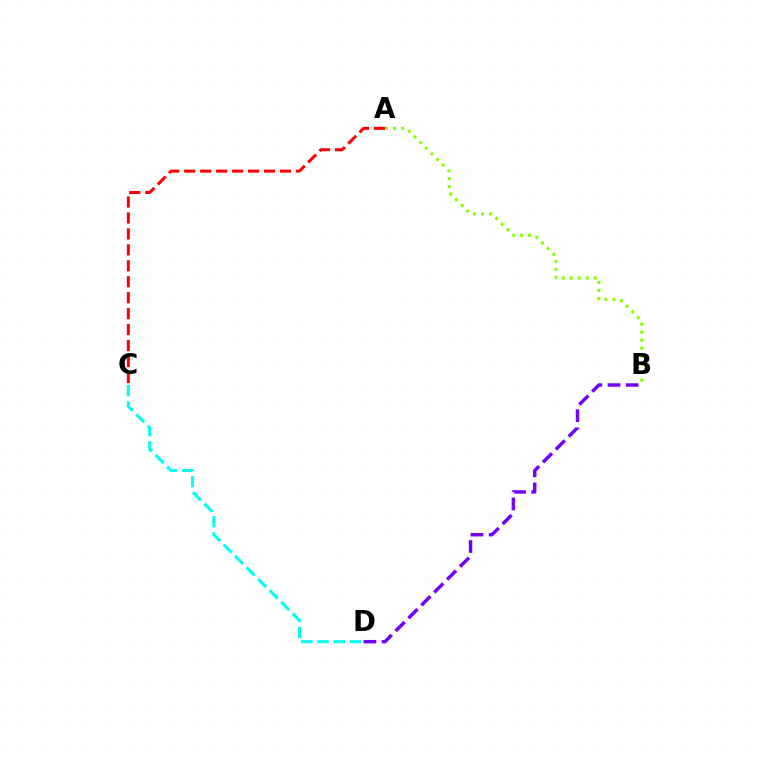{('C', 'D'): [{'color': '#00fff6', 'line_style': 'dashed', 'thickness': 2.21}], ('A', 'C'): [{'color': '#ff0000', 'line_style': 'dashed', 'thickness': 2.17}], ('B', 'D'): [{'color': '#7200ff', 'line_style': 'dashed', 'thickness': 2.47}], ('A', 'B'): [{'color': '#84ff00', 'line_style': 'dotted', 'thickness': 2.17}]}